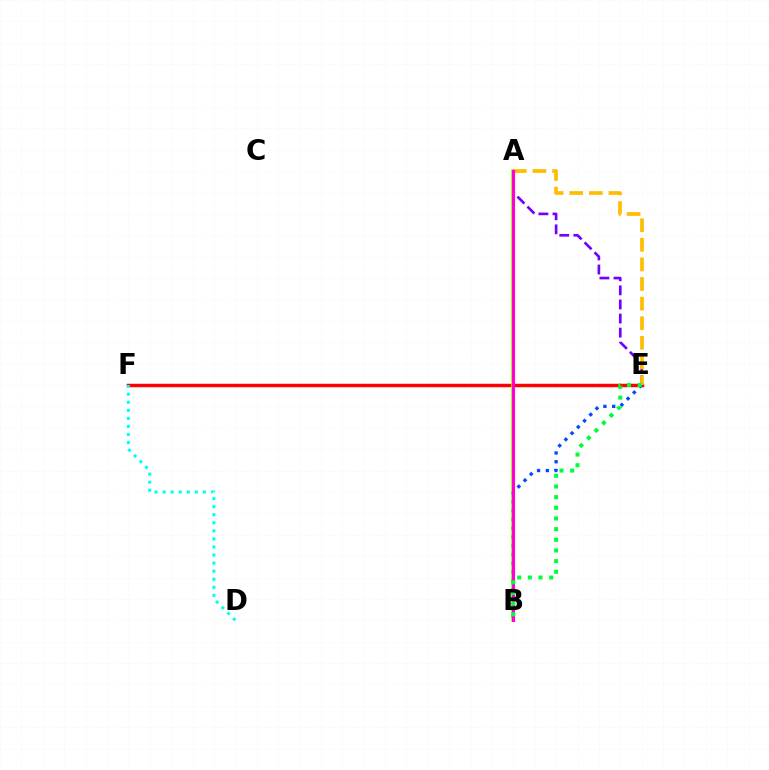{('E', 'F'): [{'color': '#ff0000', 'line_style': 'solid', 'thickness': 2.5}], ('A', 'B'): [{'color': '#84ff00', 'line_style': 'solid', 'thickness': 2.61}, {'color': '#ff00cf', 'line_style': 'solid', 'thickness': 2.24}], ('D', 'F'): [{'color': '#00fff6', 'line_style': 'dotted', 'thickness': 2.19}], ('A', 'E'): [{'color': '#7200ff', 'line_style': 'dashed', 'thickness': 1.91}, {'color': '#ffbd00', 'line_style': 'dashed', 'thickness': 2.66}], ('B', 'E'): [{'color': '#004bff', 'line_style': 'dotted', 'thickness': 2.39}, {'color': '#00ff39', 'line_style': 'dotted', 'thickness': 2.9}]}